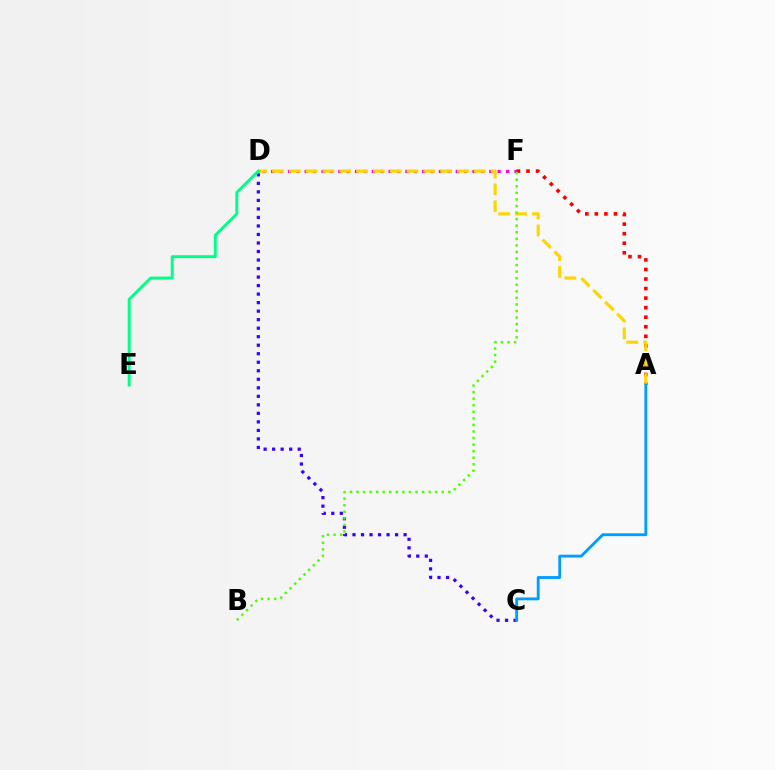{('D', 'F'): [{'color': '#ff00ed', 'line_style': 'dotted', 'thickness': 2.28}], ('C', 'D'): [{'color': '#3700ff', 'line_style': 'dotted', 'thickness': 2.31}], ('A', 'F'): [{'color': '#ff0000', 'line_style': 'dotted', 'thickness': 2.59}], ('A', 'D'): [{'color': '#ffd500', 'line_style': 'dashed', 'thickness': 2.28}], ('D', 'E'): [{'color': '#00ff86', 'line_style': 'solid', 'thickness': 2.12}], ('B', 'F'): [{'color': '#4fff00', 'line_style': 'dotted', 'thickness': 1.78}], ('A', 'C'): [{'color': '#009eff', 'line_style': 'solid', 'thickness': 2.05}]}